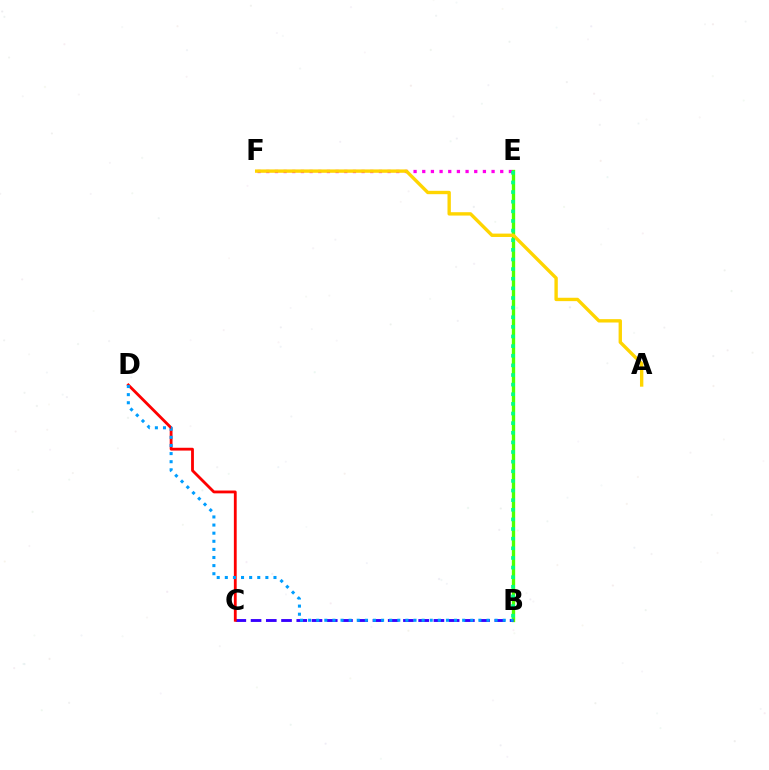{('B', 'E'): [{'color': '#4fff00', 'line_style': 'solid', 'thickness': 2.4}, {'color': '#00ff86', 'line_style': 'dotted', 'thickness': 2.62}], ('E', 'F'): [{'color': '#ff00ed', 'line_style': 'dotted', 'thickness': 2.35}], ('B', 'C'): [{'color': '#3700ff', 'line_style': 'dashed', 'thickness': 2.07}], ('C', 'D'): [{'color': '#ff0000', 'line_style': 'solid', 'thickness': 2.03}], ('A', 'F'): [{'color': '#ffd500', 'line_style': 'solid', 'thickness': 2.42}], ('B', 'D'): [{'color': '#009eff', 'line_style': 'dotted', 'thickness': 2.2}]}